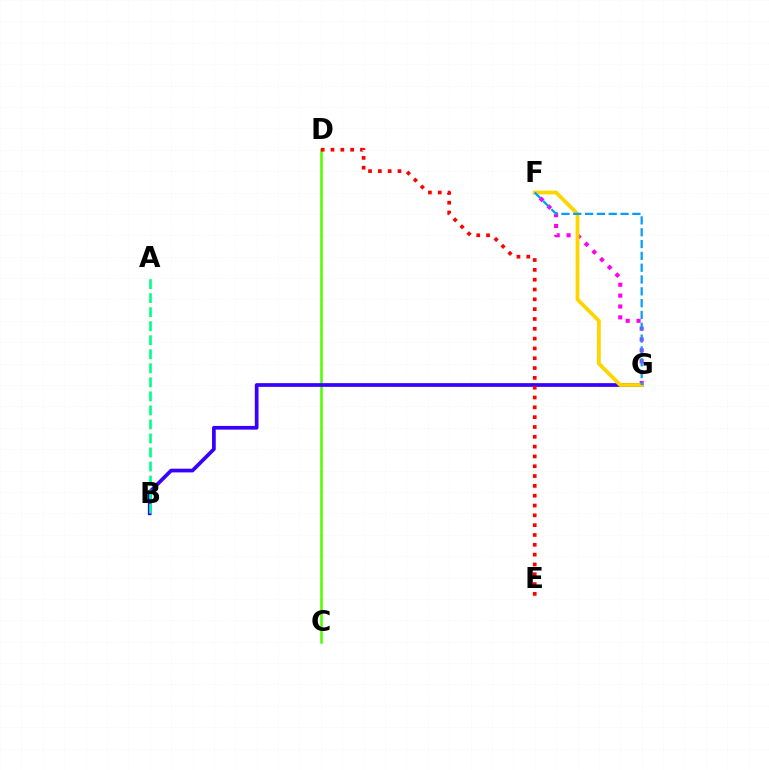{('F', 'G'): [{'color': '#ff00ed', 'line_style': 'dotted', 'thickness': 2.95}, {'color': '#ffd500', 'line_style': 'solid', 'thickness': 2.74}, {'color': '#009eff', 'line_style': 'dashed', 'thickness': 1.61}], ('C', 'D'): [{'color': '#4fff00', 'line_style': 'solid', 'thickness': 1.85}], ('B', 'G'): [{'color': '#3700ff', 'line_style': 'solid', 'thickness': 2.67}], ('D', 'E'): [{'color': '#ff0000', 'line_style': 'dotted', 'thickness': 2.67}], ('A', 'B'): [{'color': '#00ff86', 'line_style': 'dashed', 'thickness': 1.91}]}